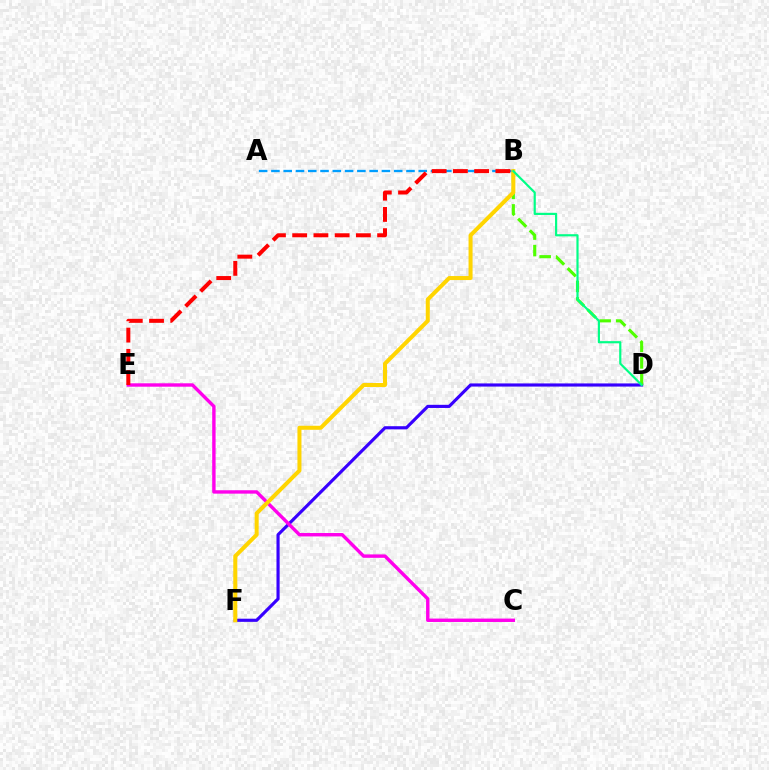{('D', 'F'): [{'color': '#3700ff', 'line_style': 'solid', 'thickness': 2.27}], ('B', 'D'): [{'color': '#4fff00', 'line_style': 'dashed', 'thickness': 2.24}, {'color': '#00ff86', 'line_style': 'solid', 'thickness': 1.57}], ('C', 'E'): [{'color': '#ff00ed', 'line_style': 'solid', 'thickness': 2.45}], ('A', 'B'): [{'color': '#009eff', 'line_style': 'dashed', 'thickness': 1.67}], ('B', 'F'): [{'color': '#ffd500', 'line_style': 'solid', 'thickness': 2.89}], ('B', 'E'): [{'color': '#ff0000', 'line_style': 'dashed', 'thickness': 2.88}]}